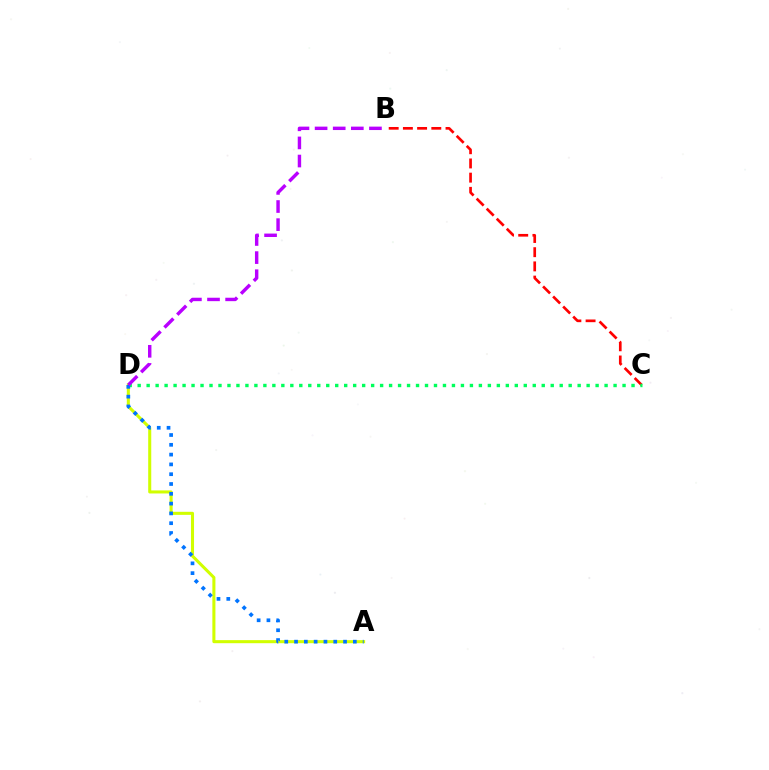{('A', 'D'): [{'color': '#d1ff00', 'line_style': 'solid', 'thickness': 2.2}, {'color': '#0074ff', 'line_style': 'dotted', 'thickness': 2.66}], ('B', 'C'): [{'color': '#ff0000', 'line_style': 'dashed', 'thickness': 1.93}], ('C', 'D'): [{'color': '#00ff5c', 'line_style': 'dotted', 'thickness': 2.44}], ('B', 'D'): [{'color': '#b900ff', 'line_style': 'dashed', 'thickness': 2.46}]}